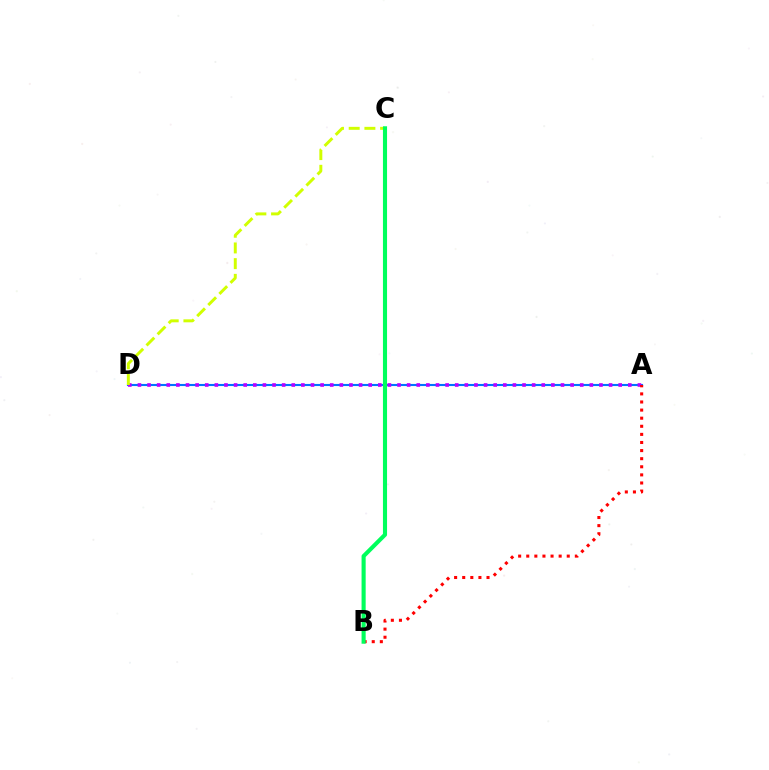{('A', 'D'): [{'color': '#0074ff', 'line_style': 'solid', 'thickness': 1.51}, {'color': '#b900ff', 'line_style': 'dotted', 'thickness': 2.61}], ('C', 'D'): [{'color': '#d1ff00', 'line_style': 'dashed', 'thickness': 2.13}], ('A', 'B'): [{'color': '#ff0000', 'line_style': 'dotted', 'thickness': 2.2}], ('B', 'C'): [{'color': '#00ff5c', 'line_style': 'solid', 'thickness': 2.96}]}